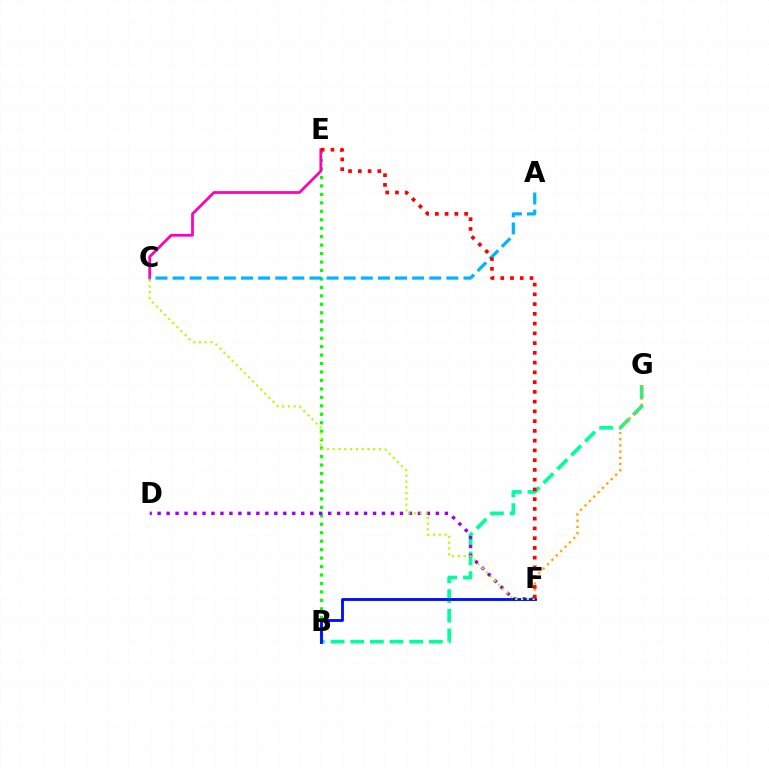{('B', 'E'): [{'color': '#08ff00', 'line_style': 'dotted', 'thickness': 2.3}], ('B', 'G'): [{'color': '#00ff9d', 'line_style': 'dashed', 'thickness': 2.67}], ('D', 'F'): [{'color': '#9b00ff', 'line_style': 'dotted', 'thickness': 2.44}], ('C', 'E'): [{'color': '#ff00bd', 'line_style': 'solid', 'thickness': 1.99}], ('B', 'F'): [{'color': '#0010ff', 'line_style': 'solid', 'thickness': 2.06}], ('C', 'F'): [{'color': '#b3ff00', 'line_style': 'dotted', 'thickness': 1.57}], ('A', 'C'): [{'color': '#00b5ff', 'line_style': 'dashed', 'thickness': 2.32}], ('F', 'G'): [{'color': '#ffa500', 'line_style': 'dotted', 'thickness': 1.68}], ('E', 'F'): [{'color': '#ff0000', 'line_style': 'dotted', 'thickness': 2.65}]}